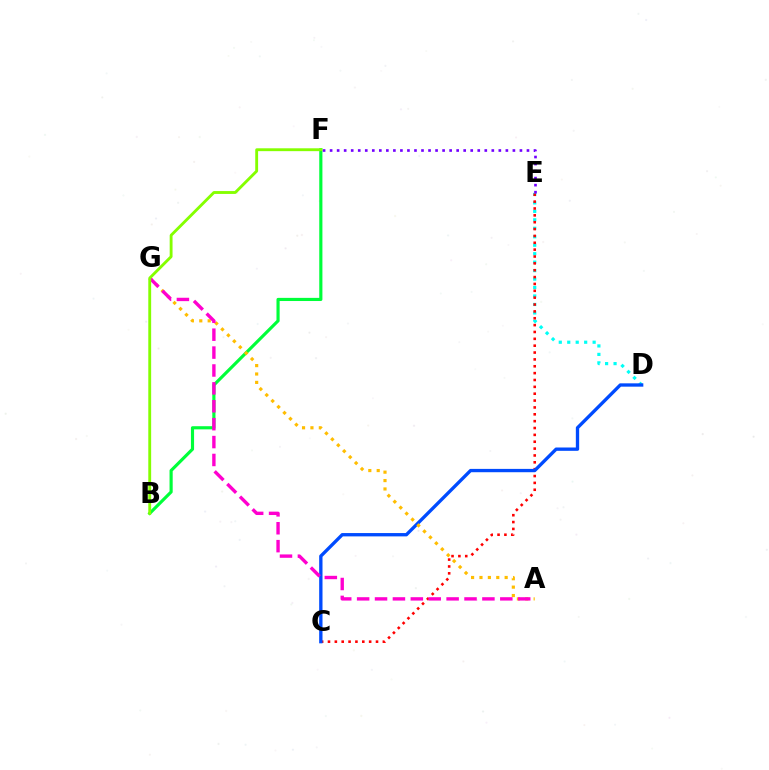{('B', 'F'): [{'color': '#00ff39', 'line_style': 'solid', 'thickness': 2.27}, {'color': '#84ff00', 'line_style': 'solid', 'thickness': 2.06}], ('D', 'E'): [{'color': '#00fff6', 'line_style': 'dotted', 'thickness': 2.3}], ('C', 'E'): [{'color': '#ff0000', 'line_style': 'dotted', 'thickness': 1.86}], ('C', 'D'): [{'color': '#004bff', 'line_style': 'solid', 'thickness': 2.4}], ('A', 'G'): [{'color': '#ffbd00', 'line_style': 'dotted', 'thickness': 2.28}, {'color': '#ff00cf', 'line_style': 'dashed', 'thickness': 2.43}], ('E', 'F'): [{'color': '#7200ff', 'line_style': 'dotted', 'thickness': 1.91}]}